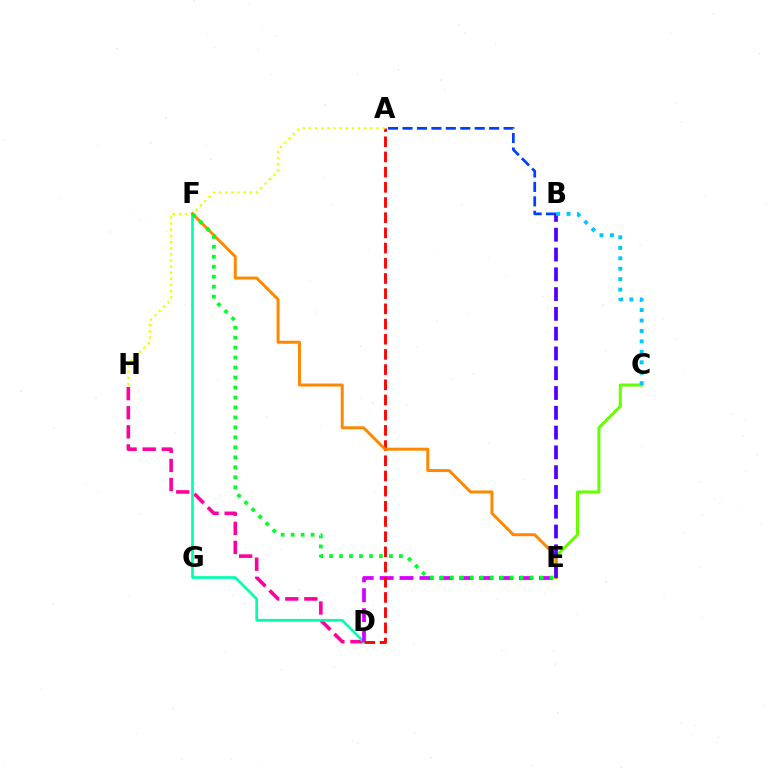{('C', 'E'): [{'color': '#66ff00', 'line_style': 'solid', 'thickness': 2.17}], ('D', 'H'): [{'color': '#ff00a0', 'line_style': 'dashed', 'thickness': 2.59}], ('D', 'F'): [{'color': '#00ffaf', 'line_style': 'solid', 'thickness': 1.95}], ('D', 'E'): [{'color': '#d600ff', 'line_style': 'dashed', 'thickness': 2.71}], ('A', 'D'): [{'color': '#ff0000', 'line_style': 'dashed', 'thickness': 2.06}], ('A', 'H'): [{'color': '#eeff00', 'line_style': 'dotted', 'thickness': 1.67}], ('E', 'F'): [{'color': '#ff8800', 'line_style': 'solid', 'thickness': 2.13}, {'color': '#00ff27', 'line_style': 'dotted', 'thickness': 2.71}], ('A', 'B'): [{'color': '#003fff', 'line_style': 'dashed', 'thickness': 1.96}], ('B', 'E'): [{'color': '#4f00ff', 'line_style': 'dashed', 'thickness': 2.69}], ('B', 'C'): [{'color': '#00c7ff', 'line_style': 'dotted', 'thickness': 2.84}]}